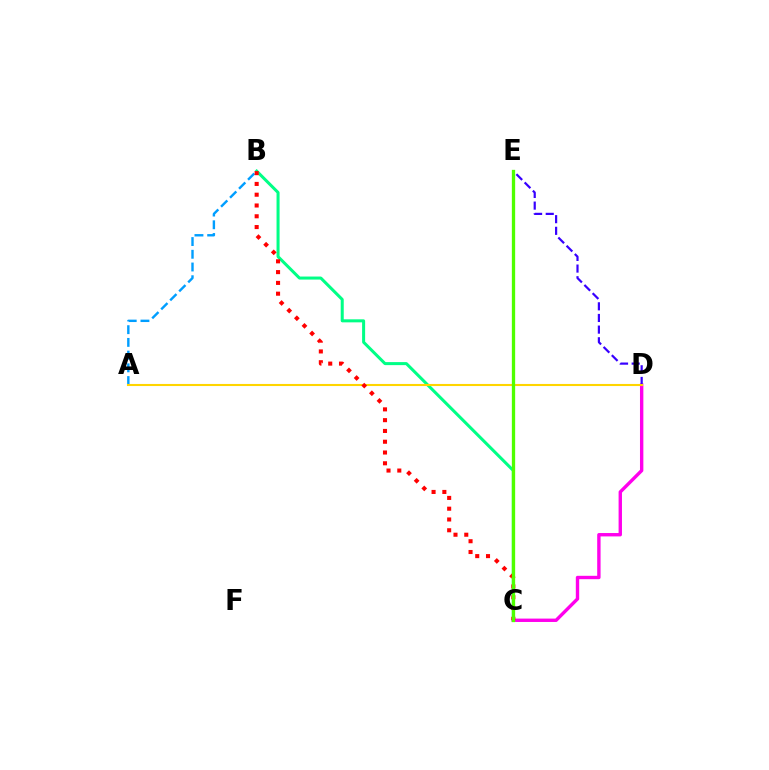{('C', 'D'): [{'color': '#ff00ed', 'line_style': 'solid', 'thickness': 2.43}], ('A', 'B'): [{'color': '#009eff', 'line_style': 'dashed', 'thickness': 1.73}], ('D', 'E'): [{'color': '#3700ff', 'line_style': 'dashed', 'thickness': 1.58}], ('B', 'C'): [{'color': '#00ff86', 'line_style': 'solid', 'thickness': 2.18}, {'color': '#ff0000', 'line_style': 'dotted', 'thickness': 2.93}], ('A', 'D'): [{'color': '#ffd500', 'line_style': 'solid', 'thickness': 1.51}], ('C', 'E'): [{'color': '#4fff00', 'line_style': 'solid', 'thickness': 2.38}]}